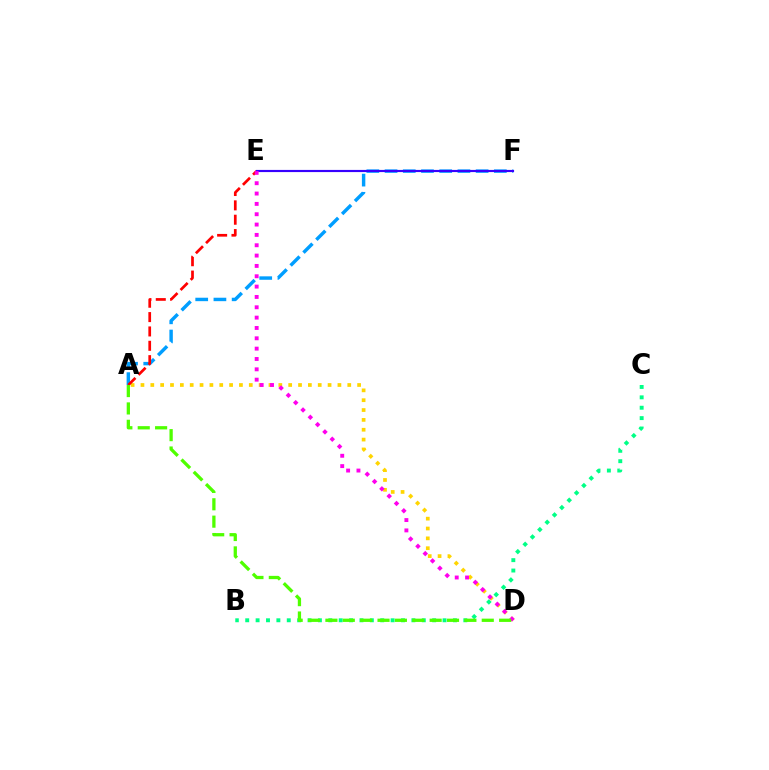{('B', 'C'): [{'color': '#00ff86', 'line_style': 'dotted', 'thickness': 2.82}], ('A', 'D'): [{'color': '#ffd500', 'line_style': 'dotted', 'thickness': 2.68}, {'color': '#4fff00', 'line_style': 'dashed', 'thickness': 2.36}], ('A', 'F'): [{'color': '#009eff', 'line_style': 'dashed', 'thickness': 2.47}], ('A', 'E'): [{'color': '#ff0000', 'line_style': 'dashed', 'thickness': 1.95}], ('E', 'F'): [{'color': '#3700ff', 'line_style': 'solid', 'thickness': 1.56}], ('D', 'E'): [{'color': '#ff00ed', 'line_style': 'dotted', 'thickness': 2.81}]}